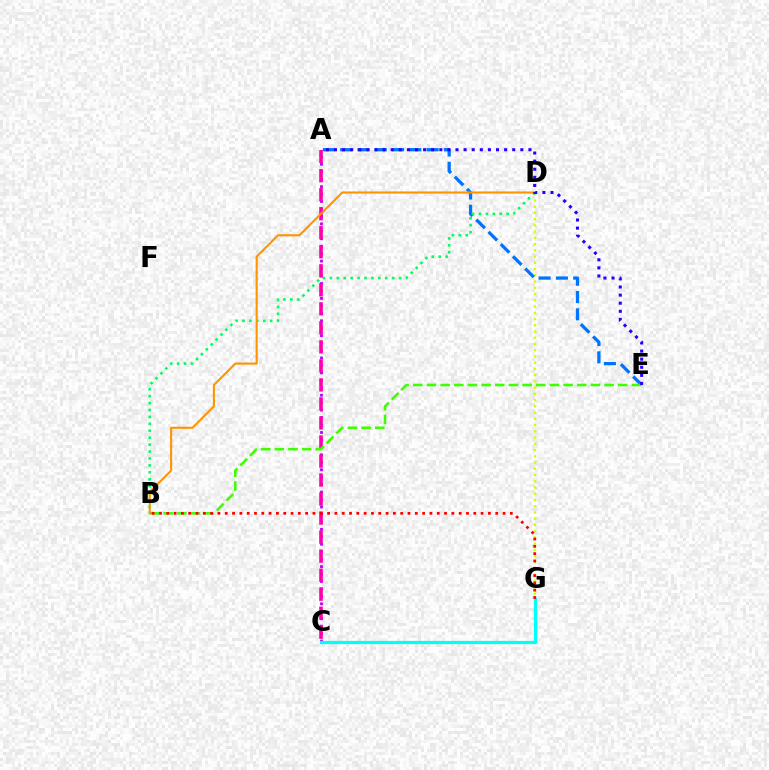{('D', 'G'): [{'color': '#d1ff00', 'line_style': 'dotted', 'thickness': 1.7}], ('A', 'C'): [{'color': '#b900ff', 'line_style': 'dotted', 'thickness': 2.02}, {'color': '#ff00ac', 'line_style': 'dashed', 'thickness': 2.58}], ('C', 'G'): [{'color': '#00fff6', 'line_style': 'solid', 'thickness': 2.33}], ('A', 'E'): [{'color': '#0074ff', 'line_style': 'dashed', 'thickness': 2.35}, {'color': '#2500ff', 'line_style': 'dotted', 'thickness': 2.2}], ('B', 'E'): [{'color': '#3dff00', 'line_style': 'dashed', 'thickness': 1.86}], ('B', 'D'): [{'color': '#00ff5c', 'line_style': 'dotted', 'thickness': 1.88}, {'color': '#ff9400', 'line_style': 'solid', 'thickness': 1.51}], ('B', 'G'): [{'color': '#ff0000', 'line_style': 'dotted', 'thickness': 1.99}]}